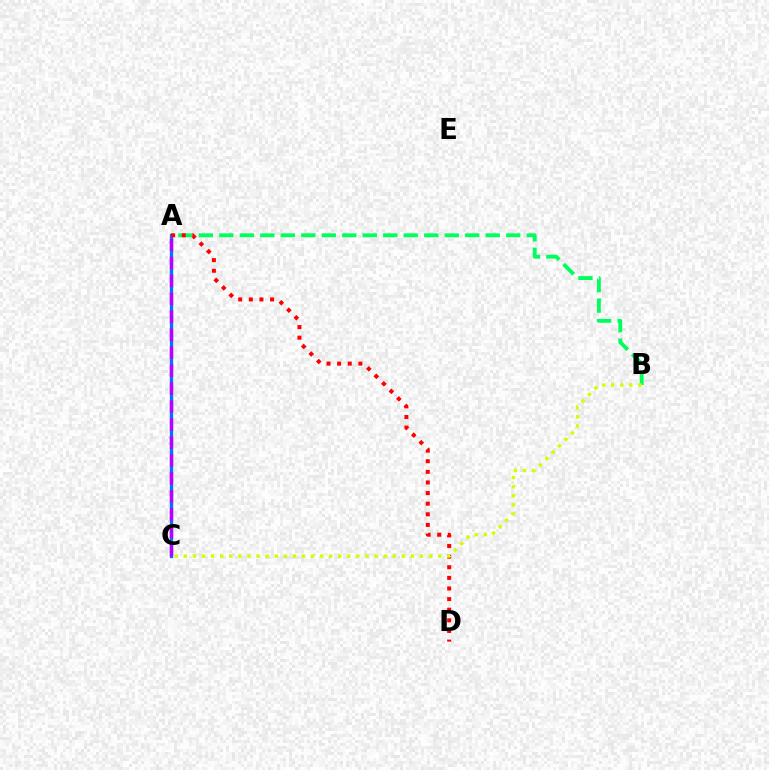{('A', 'B'): [{'color': '#00ff5c', 'line_style': 'dashed', 'thickness': 2.78}], ('A', 'C'): [{'color': '#0074ff', 'line_style': 'solid', 'thickness': 2.37}, {'color': '#b900ff', 'line_style': 'dashed', 'thickness': 2.44}], ('A', 'D'): [{'color': '#ff0000', 'line_style': 'dotted', 'thickness': 2.89}], ('B', 'C'): [{'color': '#d1ff00', 'line_style': 'dotted', 'thickness': 2.47}]}